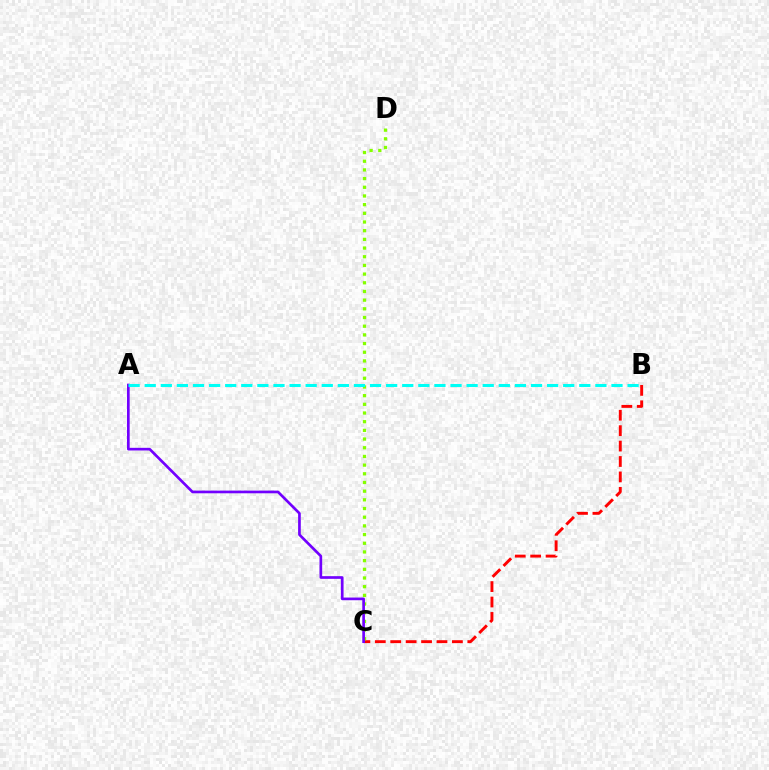{('B', 'C'): [{'color': '#ff0000', 'line_style': 'dashed', 'thickness': 2.09}], ('C', 'D'): [{'color': '#84ff00', 'line_style': 'dotted', 'thickness': 2.36}], ('A', 'C'): [{'color': '#7200ff', 'line_style': 'solid', 'thickness': 1.93}], ('A', 'B'): [{'color': '#00fff6', 'line_style': 'dashed', 'thickness': 2.19}]}